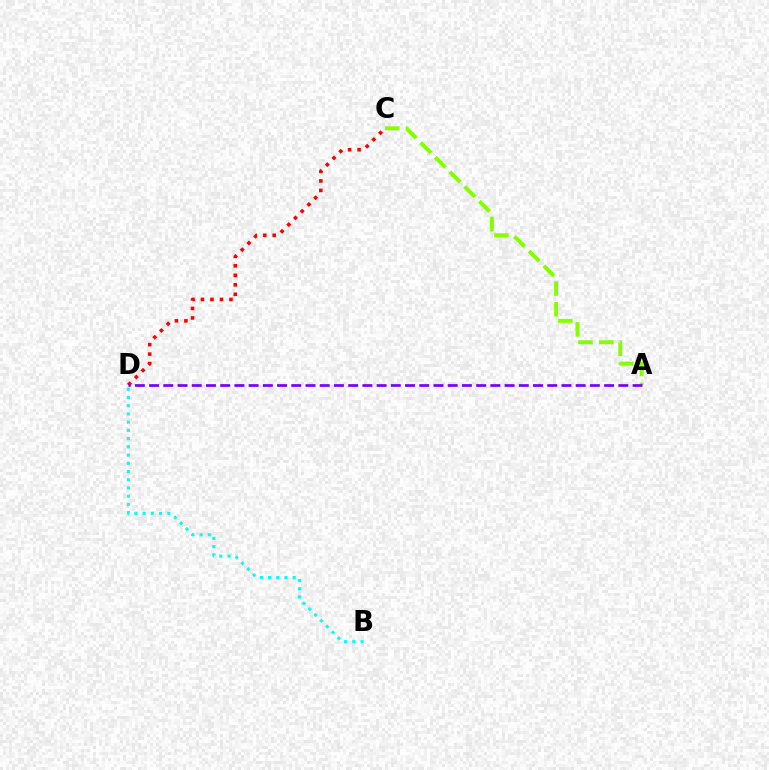{('C', 'D'): [{'color': '#ff0000', 'line_style': 'dotted', 'thickness': 2.58}], ('A', 'C'): [{'color': '#84ff00', 'line_style': 'dashed', 'thickness': 2.82}], ('A', 'D'): [{'color': '#7200ff', 'line_style': 'dashed', 'thickness': 1.93}], ('B', 'D'): [{'color': '#00fff6', 'line_style': 'dotted', 'thickness': 2.24}]}